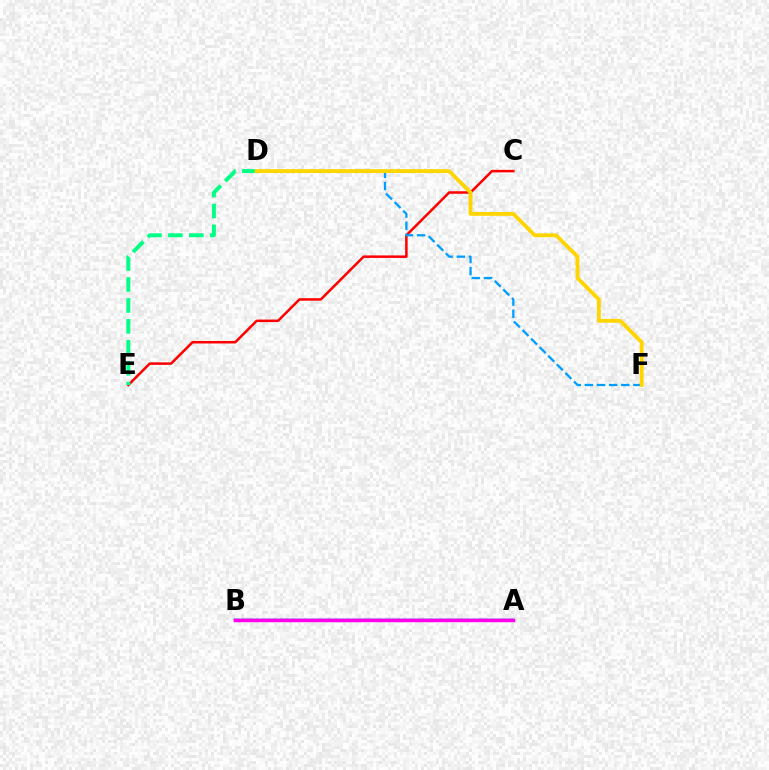{('A', 'B'): [{'color': '#4fff00', 'line_style': 'dotted', 'thickness': 1.7}, {'color': '#3700ff', 'line_style': 'solid', 'thickness': 1.79}, {'color': '#ff00ed', 'line_style': 'solid', 'thickness': 2.49}], ('C', 'E'): [{'color': '#ff0000', 'line_style': 'solid', 'thickness': 1.81}], ('D', 'F'): [{'color': '#009eff', 'line_style': 'dashed', 'thickness': 1.65}, {'color': '#ffd500', 'line_style': 'solid', 'thickness': 2.75}], ('D', 'E'): [{'color': '#00ff86', 'line_style': 'dashed', 'thickness': 2.84}]}